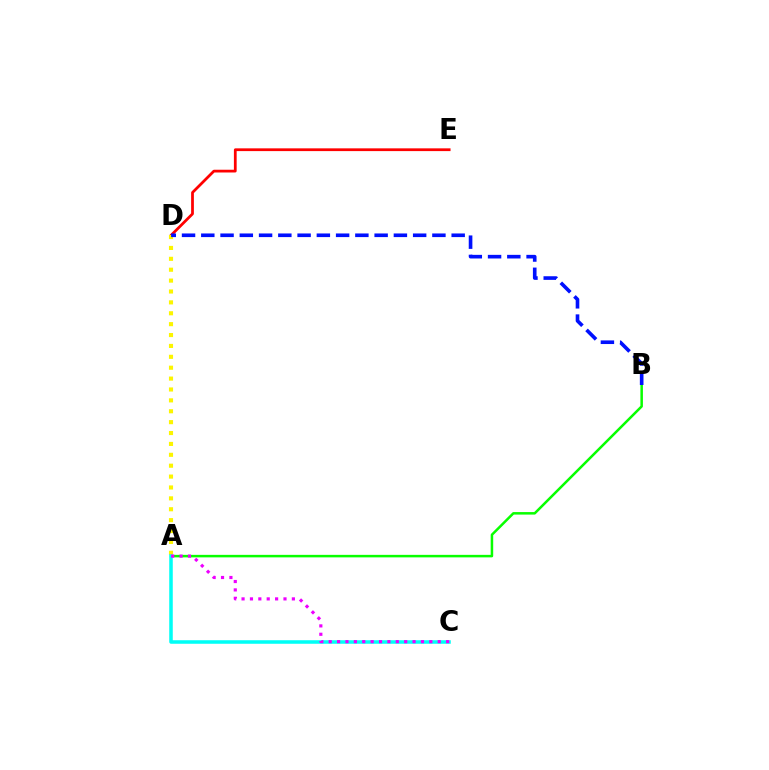{('A', 'B'): [{'color': '#08ff00', 'line_style': 'solid', 'thickness': 1.81}], ('D', 'E'): [{'color': '#ff0000', 'line_style': 'solid', 'thickness': 1.98}], ('A', 'D'): [{'color': '#fcf500', 'line_style': 'dotted', 'thickness': 2.96}], ('A', 'C'): [{'color': '#00fff6', 'line_style': 'solid', 'thickness': 2.55}, {'color': '#ee00ff', 'line_style': 'dotted', 'thickness': 2.28}], ('B', 'D'): [{'color': '#0010ff', 'line_style': 'dashed', 'thickness': 2.62}]}